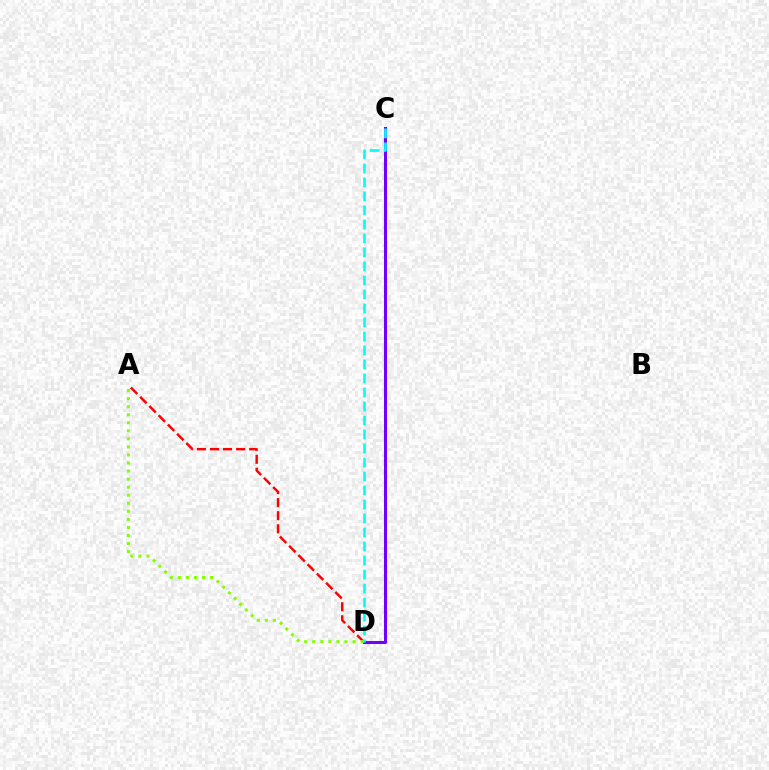{('C', 'D'): [{'color': '#7200ff', 'line_style': 'solid', 'thickness': 2.2}, {'color': '#00fff6', 'line_style': 'dashed', 'thickness': 1.9}], ('A', 'D'): [{'color': '#ff0000', 'line_style': 'dashed', 'thickness': 1.78}, {'color': '#84ff00', 'line_style': 'dotted', 'thickness': 2.19}]}